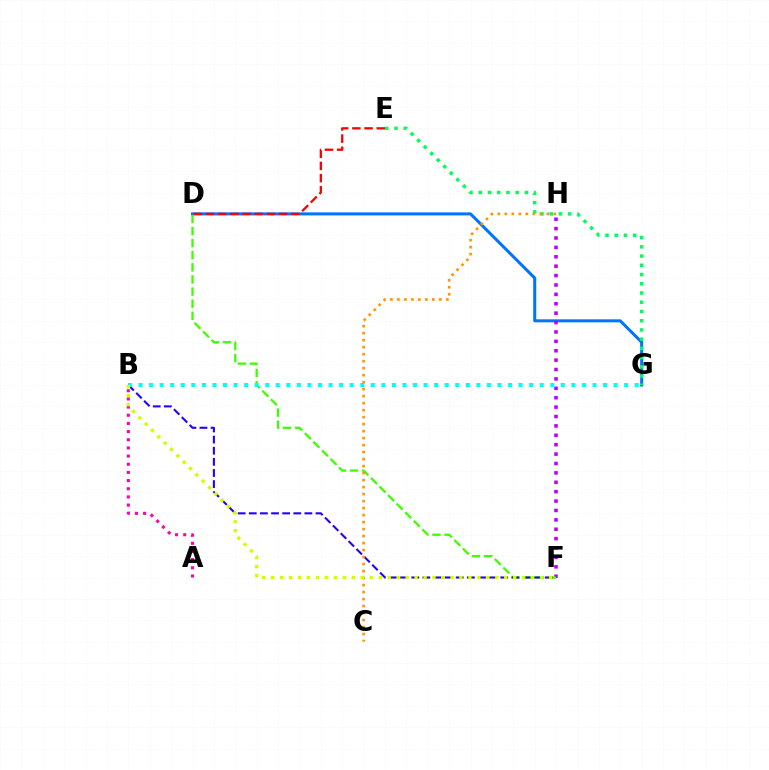{('D', 'G'): [{'color': '#0074ff', 'line_style': 'solid', 'thickness': 2.18}], ('F', 'H'): [{'color': '#b900ff', 'line_style': 'dotted', 'thickness': 2.55}], ('E', 'G'): [{'color': '#00ff5c', 'line_style': 'dotted', 'thickness': 2.51}], ('D', 'F'): [{'color': '#3dff00', 'line_style': 'dashed', 'thickness': 1.64}], ('B', 'F'): [{'color': '#2500ff', 'line_style': 'dashed', 'thickness': 1.51}, {'color': '#d1ff00', 'line_style': 'dotted', 'thickness': 2.44}], ('A', 'B'): [{'color': '#ff00ac', 'line_style': 'dotted', 'thickness': 2.22}], ('B', 'G'): [{'color': '#00fff6', 'line_style': 'dotted', 'thickness': 2.87}], ('C', 'H'): [{'color': '#ff9400', 'line_style': 'dotted', 'thickness': 1.9}], ('D', 'E'): [{'color': '#ff0000', 'line_style': 'dashed', 'thickness': 1.66}]}